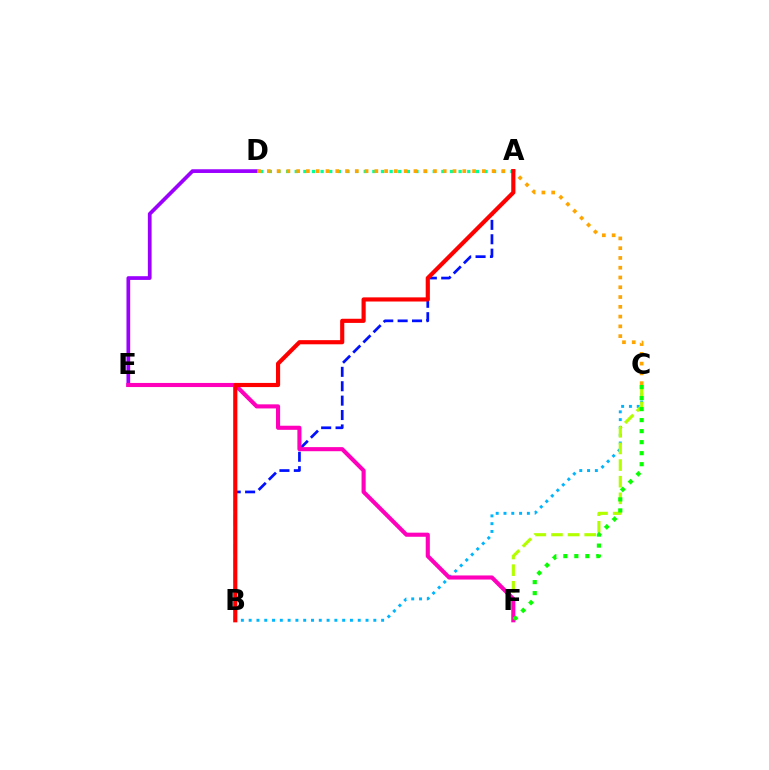{('A', 'D'): [{'color': '#00ff9d', 'line_style': 'dotted', 'thickness': 2.34}], ('B', 'C'): [{'color': '#00b5ff', 'line_style': 'dotted', 'thickness': 2.12}], ('C', 'F'): [{'color': '#b3ff00', 'line_style': 'dashed', 'thickness': 2.26}, {'color': '#08ff00', 'line_style': 'dotted', 'thickness': 2.99}], ('D', 'E'): [{'color': '#9b00ff', 'line_style': 'solid', 'thickness': 2.68}], ('A', 'B'): [{'color': '#0010ff', 'line_style': 'dashed', 'thickness': 1.96}, {'color': '#ff0000', 'line_style': 'solid', 'thickness': 2.98}], ('E', 'F'): [{'color': '#ff00bd', 'line_style': 'solid', 'thickness': 2.95}], ('C', 'D'): [{'color': '#ffa500', 'line_style': 'dotted', 'thickness': 2.66}]}